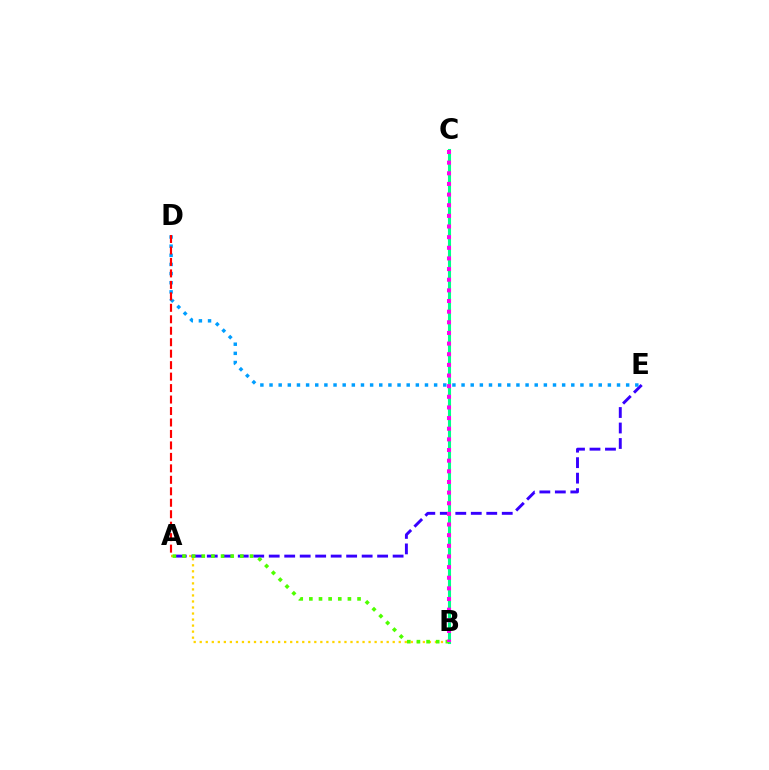{('A', 'B'): [{'color': '#ffd500', 'line_style': 'dotted', 'thickness': 1.64}, {'color': '#4fff00', 'line_style': 'dotted', 'thickness': 2.62}], ('A', 'E'): [{'color': '#3700ff', 'line_style': 'dashed', 'thickness': 2.1}], ('D', 'E'): [{'color': '#009eff', 'line_style': 'dotted', 'thickness': 2.48}], ('B', 'C'): [{'color': '#00ff86', 'line_style': 'solid', 'thickness': 2.22}, {'color': '#ff00ed', 'line_style': 'dotted', 'thickness': 2.89}], ('A', 'D'): [{'color': '#ff0000', 'line_style': 'dashed', 'thickness': 1.56}]}